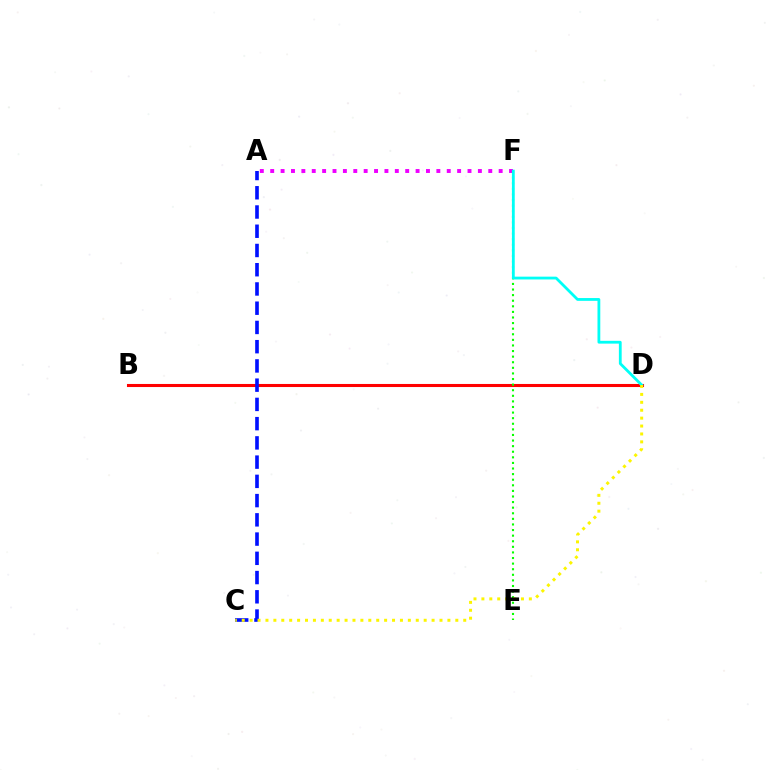{('B', 'D'): [{'color': '#ff0000', 'line_style': 'solid', 'thickness': 2.21}], ('A', 'F'): [{'color': '#ee00ff', 'line_style': 'dotted', 'thickness': 2.82}], ('E', 'F'): [{'color': '#08ff00', 'line_style': 'dotted', 'thickness': 1.52}], ('A', 'C'): [{'color': '#0010ff', 'line_style': 'dashed', 'thickness': 2.61}], ('D', 'F'): [{'color': '#00fff6', 'line_style': 'solid', 'thickness': 2.01}], ('C', 'D'): [{'color': '#fcf500', 'line_style': 'dotted', 'thickness': 2.15}]}